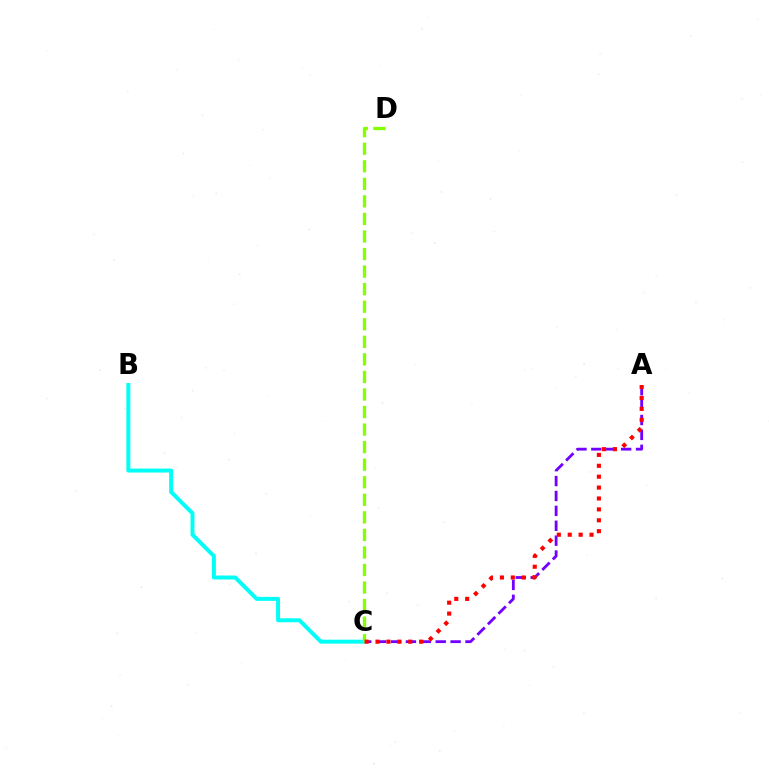{('A', 'C'): [{'color': '#7200ff', 'line_style': 'dashed', 'thickness': 2.02}, {'color': '#ff0000', 'line_style': 'dotted', 'thickness': 2.96}], ('B', 'C'): [{'color': '#00fff6', 'line_style': 'solid', 'thickness': 2.85}], ('C', 'D'): [{'color': '#84ff00', 'line_style': 'dashed', 'thickness': 2.38}]}